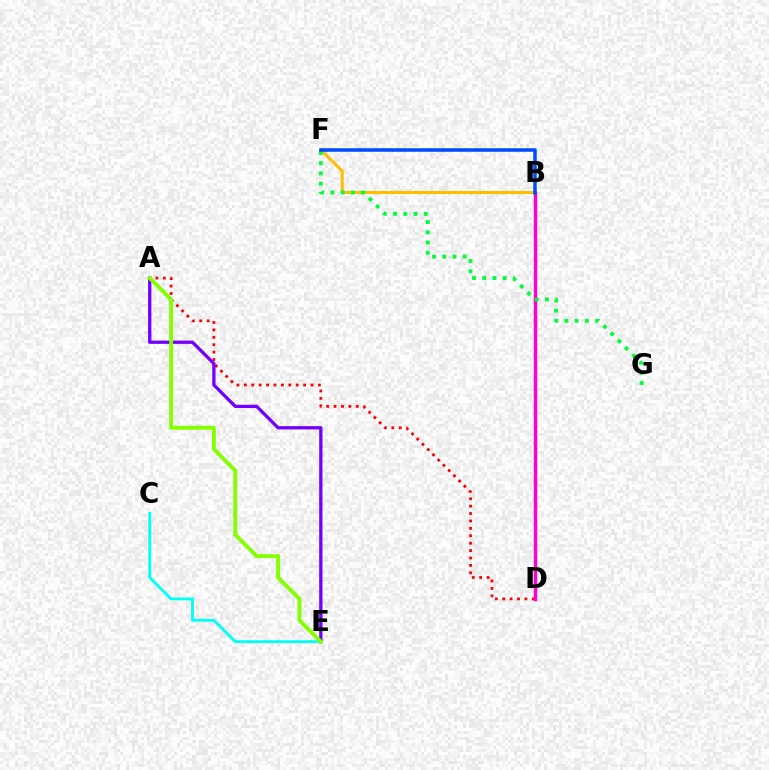{('A', 'D'): [{'color': '#ff0000', 'line_style': 'dotted', 'thickness': 2.01}], ('B', 'F'): [{'color': '#ffbd00', 'line_style': 'solid', 'thickness': 2.19}, {'color': '#004bff', 'line_style': 'solid', 'thickness': 2.54}], ('A', 'E'): [{'color': '#7200ff', 'line_style': 'solid', 'thickness': 2.37}, {'color': '#84ff00', 'line_style': 'solid', 'thickness': 2.79}], ('C', 'E'): [{'color': '#00fff6', 'line_style': 'solid', 'thickness': 2.04}], ('B', 'D'): [{'color': '#ff00cf', 'line_style': 'solid', 'thickness': 2.47}], ('F', 'G'): [{'color': '#00ff39', 'line_style': 'dotted', 'thickness': 2.78}]}